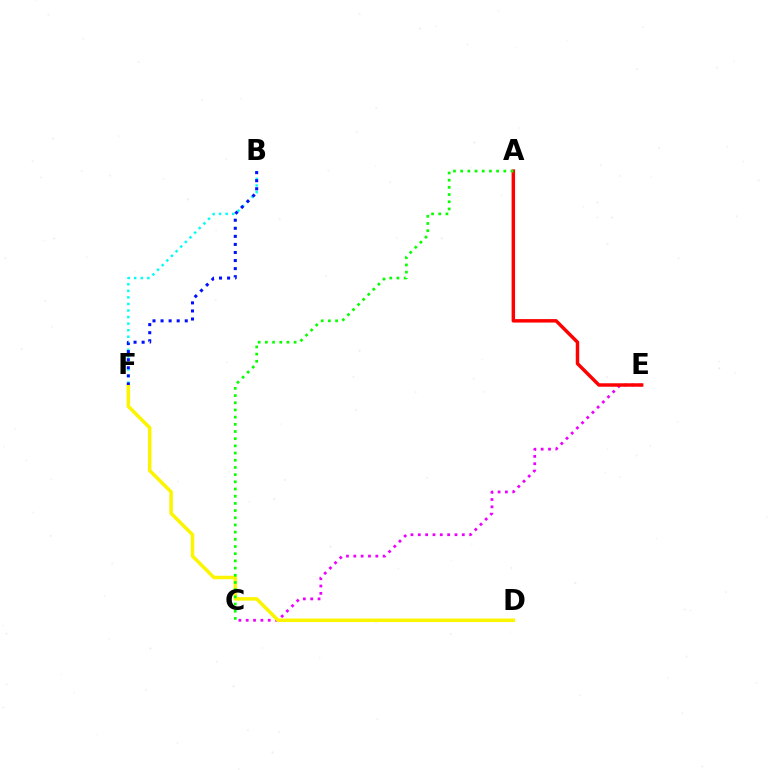{('C', 'E'): [{'color': '#ee00ff', 'line_style': 'dotted', 'thickness': 1.99}], ('A', 'E'): [{'color': '#ff0000', 'line_style': 'solid', 'thickness': 2.49}], ('B', 'F'): [{'color': '#00fff6', 'line_style': 'dotted', 'thickness': 1.78}, {'color': '#0010ff', 'line_style': 'dotted', 'thickness': 2.19}], ('D', 'F'): [{'color': '#fcf500', 'line_style': 'solid', 'thickness': 2.53}], ('A', 'C'): [{'color': '#08ff00', 'line_style': 'dotted', 'thickness': 1.95}]}